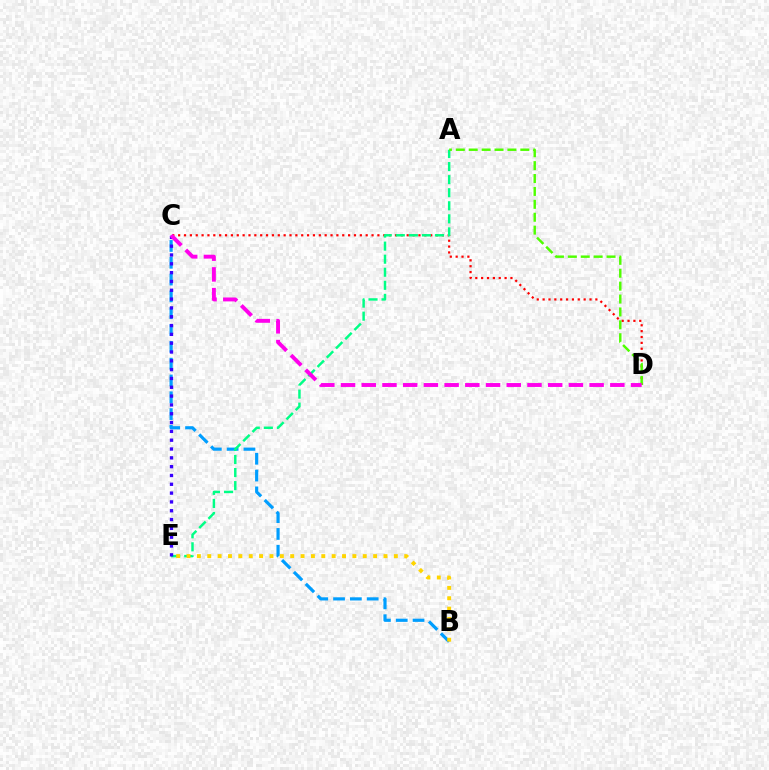{('B', 'C'): [{'color': '#009eff', 'line_style': 'dashed', 'thickness': 2.28}], ('C', 'D'): [{'color': '#ff0000', 'line_style': 'dotted', 'thickness': 1.59}, {'color': '#ff00ed', 'line_style': 'dashed', 'thickness': 2.81}], ('A', 'E'): [{'color': '#00ff86', 'line_style': 'dashed', 'thickness': 1.77}], ('B', 'E'): [{'color': '#ffd500', 'line_style': 'dotted', 'thickness': 2.82}], ('A', 'D'): [{'color': '#4fff00', 'line_style': 'dashed', 'thickness': 1.75}], ('C', 'E'): [{'color': '#3700ff', 'line_style': 'dotted', 'thickness': 2.4}]}